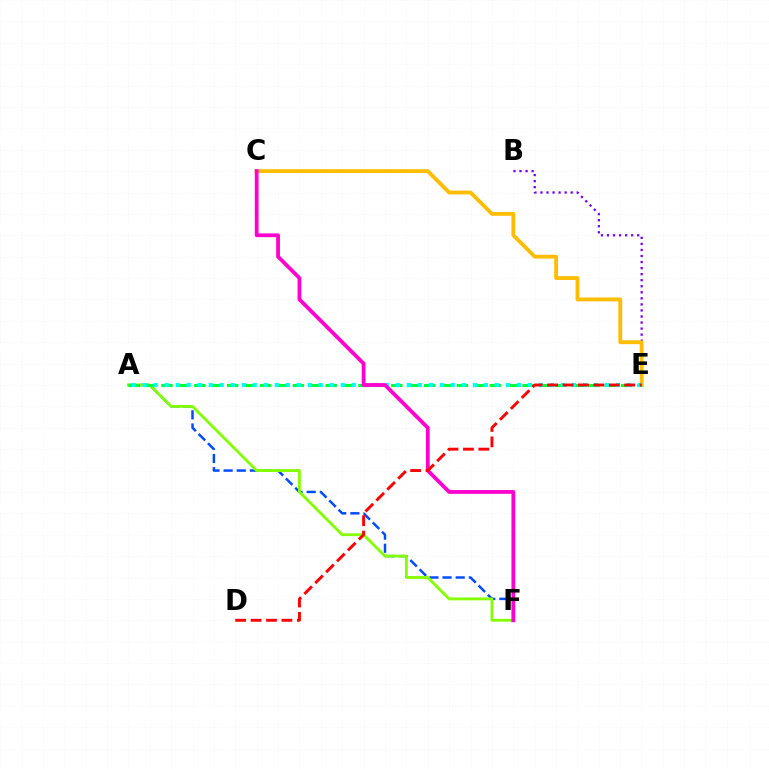{('A', 'F'): [{'color': '#004bff', 'line_style': 'dashed', 'thickness': 1.78}, {'color': '#84ff00', 'line_style': 'solid', 'thickness': 2.04}], ('A', 'E'): [{'color': '#00ff39', 'line_style': 'dashed', 'thickness': 2.23}, {'color': '#00fff6', 'line_style': 'dotted', 'thickness': 2.99}], ('B', 'E'): [{'color': '#7200ff', 'line_style': 'dotted', 'thickness': 1.64}], ('C', 'E'): [{'color': '#ffbd00', 'line_style': 'solid', 'thickness': 2.77}], ('C', 'F'): [{'color': '#ff00cf', 'line_style': 'solid', 'thickness': 2.73}], ('D', 'E'): [{'color': '#ff0000', 'line_style': 'dashed', 'thickness': 2.09}]}